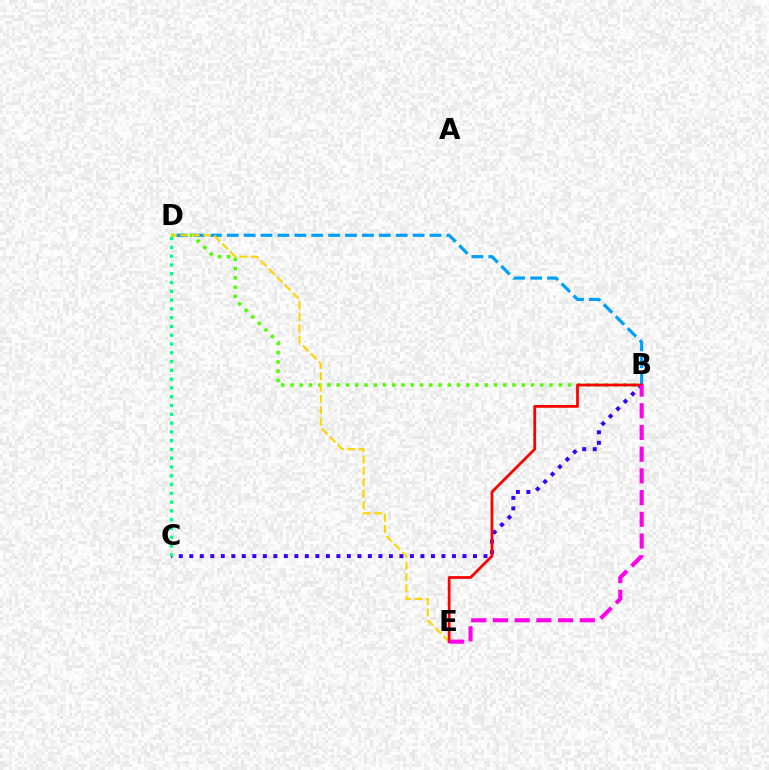{('B', 'D'): [{'color': '#4fff00', 'line_style': 'dotted', 'thickness': 2.51}, {'color': '#009eff', 'line_style': 'dashed', 'thickness': 2.3}], ('B', 'C'): [{'color': '#3700ff', 'line_style': 'dotted', 'thickness': 2.85}], ('C', 'D'): [{'color': '#00ff86', 'line_style': 'dotted', 'thickness': 2.39}], ('D', 'E'): [{'color': '#ffd500', 'line_style': 'dashed', 'thickness': 1.54}], ('B', 'E'): [{'color': '#ff0000', 'line_style': 'solid', 'thickness': 1.99}, {'color': '#ff00ed', 'line_style': 'dashed', 'thickness': 2.95}]}